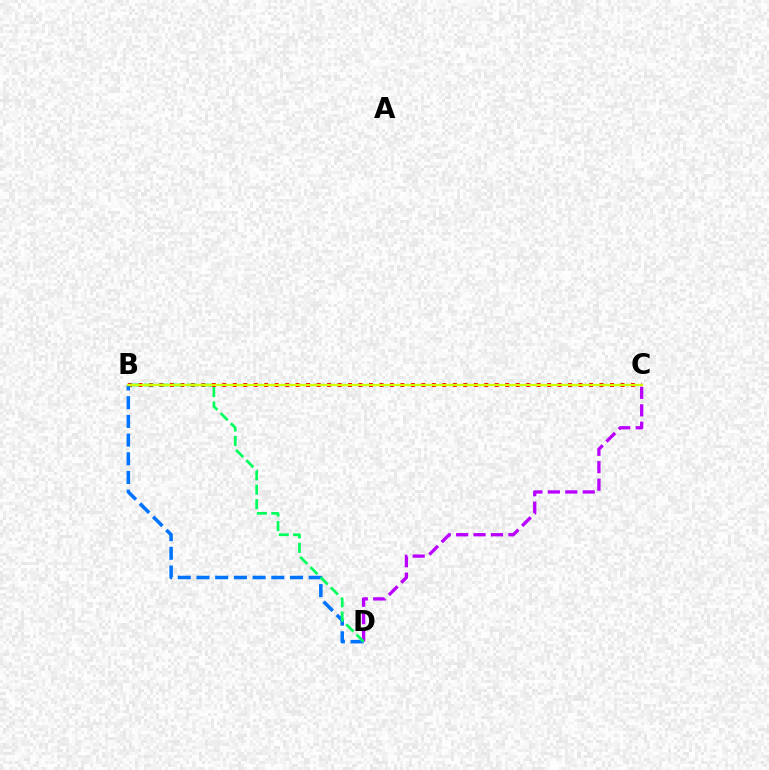{('C', 'D'): [{'color': '#b900ff', 'line_style': 'dashed', 'thickness': 2.37}], ('B', 'C'): [{'color': '#ff0000', 'line_style': 'dotted', 'thickness': 2.85}, {'color': '#d1ff00', 'line_style': 'solid', 'thickness': 1.61}], ('B', 'D'): [{'color': '#0074ff', 'line_style': 'dashed', 'thickness': 2.54}, {'color': '#00ff5c', 'line_style': 'dashed', 'thickness': 1.96}]}